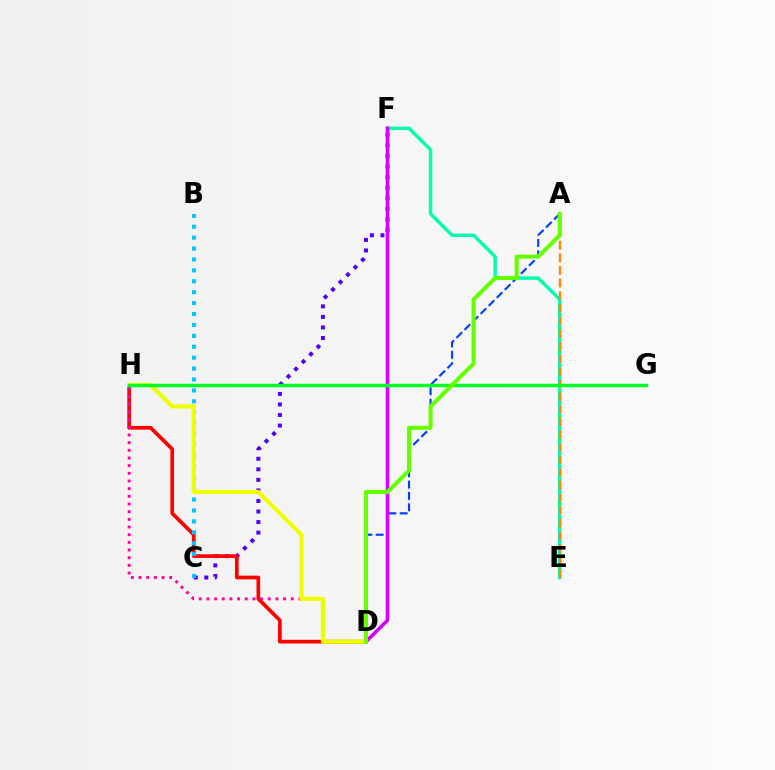{('C', 'F'): [{'color': '#4f00ff', 'line_style': 'dotted', 'thickness': 2.87}], ('E', 'F'): [{'color': '#00ffaf', 'line_style': 'solid', 'thickness': 2.48}], ('A', 'D'): [{'color': '#003fff', 'line_style': 'dashed', 'thickness': 1.54}, {'color': '#66ff00', 'line_style': 'solid', 'thickness': 2.94}], ('D', 'H'): [{'color': '#ff0000', 'line_style': 'solid', 'thickness': 2.66}, {'color': '#ff00a0', 'line_style': 'dotted', 'thickness': 2.08}, {'color': '#eeff00', 'line_style': 'solid', 'thickness': 2.99}], ('B', 'C'): [{'color': '#00c7ff', 'line_style': 'dotted', 'thickness': 2.97}], ('A', 'E'): [{'color': '#ff8800', 'line_style': 'dashed', 'thickness': 1.72}], ('D', 'F'): [{'color': '#d600ff', 'line_style': 'solid', 'thickness': 2.58}], ('G', 'H'): [{'color': '#00ff27', 'line_style': 'solid', 'thickness': 2.47}]}